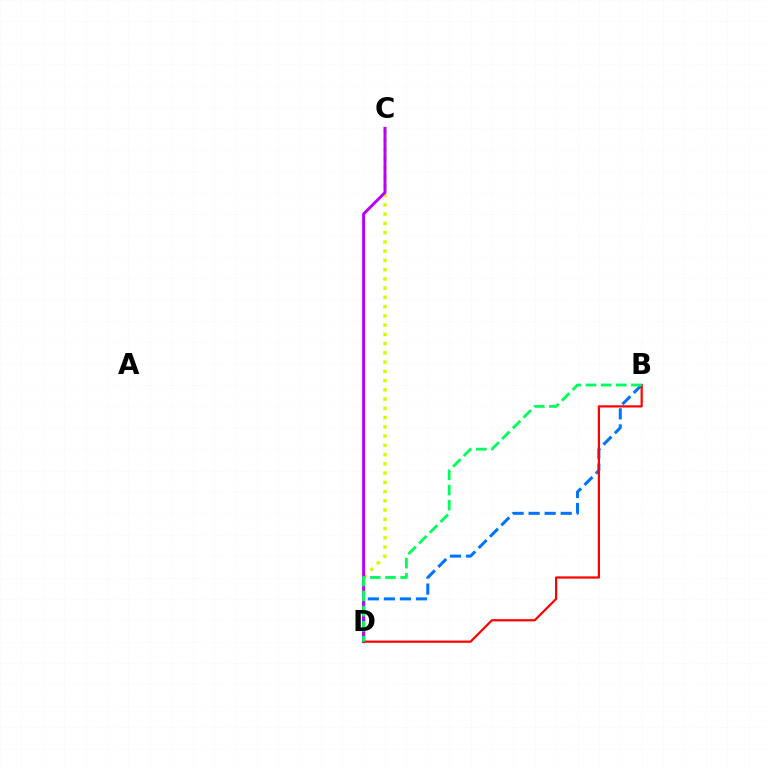{('C', 'D'): [{'color': '#d1ff00', 'line_style': 'dotted', 'thickness': 2.51}, {'color': '#b900ff', 'line_style': 'solid', 'thickness': 2.13}], ('B', 'D'): [{'color': '#0074ff', 'line_style': 'dashed', 'thickness': 2.18}, {'color': '#ff0000', 'line_style': 'solid', 'thickness': 1.59}, {'color': '#00ff5c', 'line_style': 'dashed', 'thickness': 2.06}]}